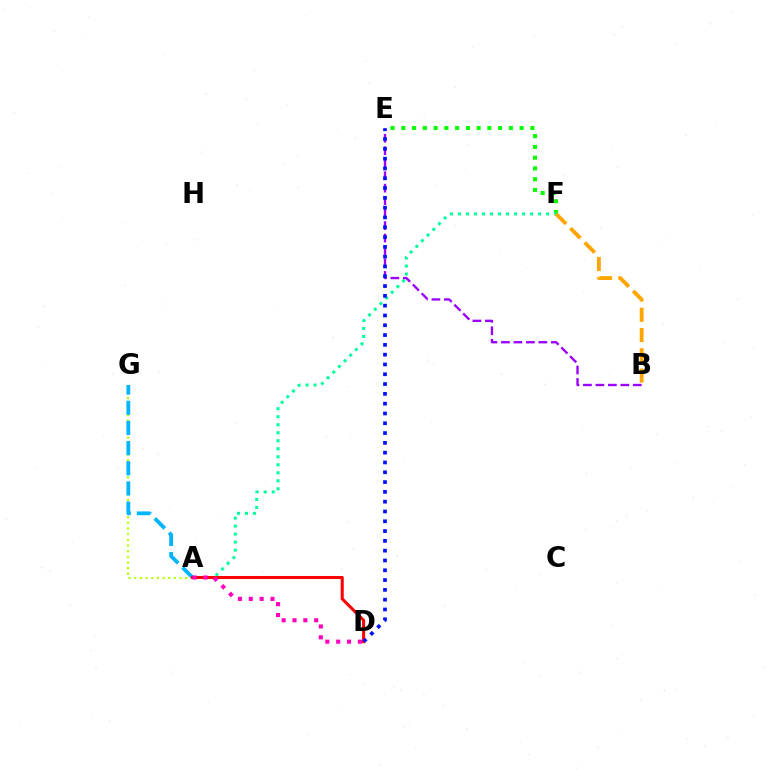{('E', 'F'): [{'color': '#08ff00', 'line_style': 'dotted', 'thickness': 2.92}], ('A', 'F'): [{'color': '#00ff9d', 'line_style': 'dotted', 'thickness': 2.18}], ('A', 'G'): [{'color': '#b3ff00', 'line_style': 'dotted', 'thickness': 1.54}, {'color': '#00b5ff', 'line_style': 'dashed', 'thickness': 2.74}], ('B', 'F'): [{'color': '#ffa500', 'line_style': 'dashed', 'thickness': 2.75}], ('A', 'D'): [{'color': '#ff0000', 'line_style': 'solid', 'thickness': 2.19}, {'color': '#ff00bd', 'line_style': 'dotted', 'thickness': 2.95}], ('B', 'E'): [{'color': '#9b00ff', 'line_style': 'dashed', 'thickness': 1.69}], ('D', 'E'): [{'color': '#0010ff', 'line_style': 'dotted', 'thickness': 2.66}]}